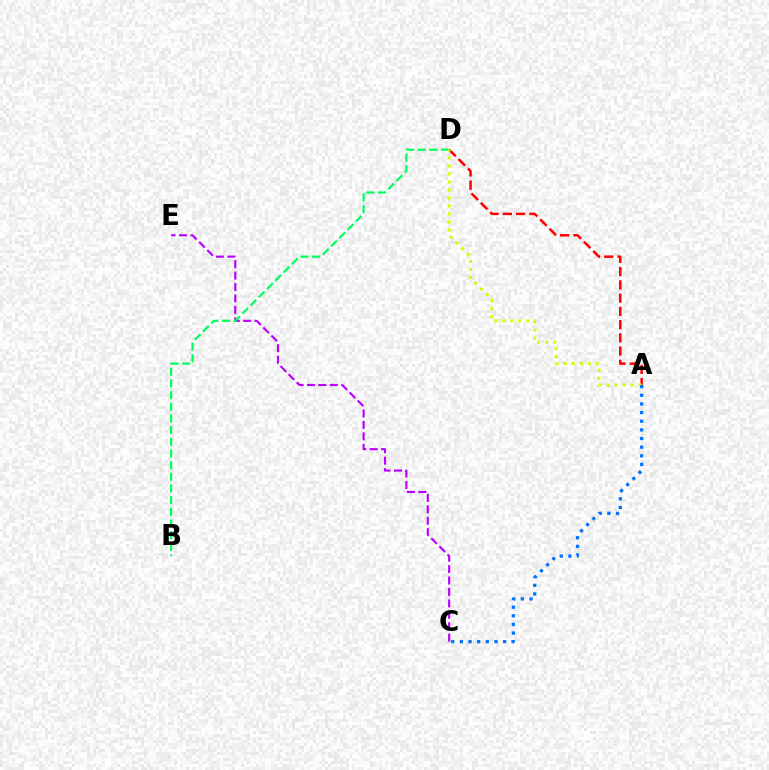{('C', 'E'): [{'color': '#b900ff', 'line_style': 'dashed', 'thickness': 1.55}], ('B', 'D'): [{'color': '#00ff5c', 'line_style': 'dashed', 'thickness': 1.58}], ('A', 'D'): [{'color': '#ff0000', 'line_style': 'dashed', 'thickness': 1.8}, {'color': '#d1ff00', 'line_style': 'dotted', 'thickness': 2.18}], ('A', 'C'): [{'color': '#0074ff', 'line_style': 'dotted', 'thickness': 2.35}]}